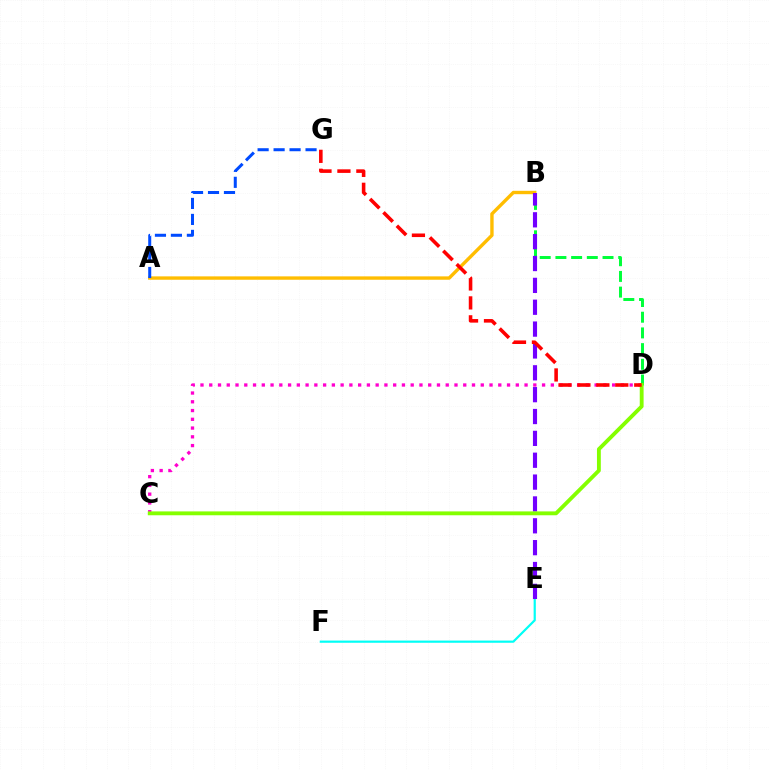{('C', 'D'): [{'color': '#ff00cf', 'line_style': 'dotted', 'thickness': 2.38}, {'color': '#84ff00', 'line_style': 'solid', 'thickness': 2.78}], ('A', 'B'): [{'color': '#ffbd00', 'line_style': 'solid', 'thickness': 2.43}], ('E', 'F'): [{'color': '#00fff6', 'line_style': 'solid', 'thickness': 1.58}], ('B', 'D'): [{'color': '#00ff39', 'line_style': 'dashed', 'thickness': 2.13}], ('A', 'G'): [{'color': '#004bff', 'line_style': 'dashed', 'thickness': 2.17}], ('B', 'E'): [{'color': '#7200ff', 'line_style': 'dashed', 'thickness': 2.97}], ('D', 'G'): [{'color': '#ff0000', 'line_style': 'dashed', 'thickness': 2.57}]}